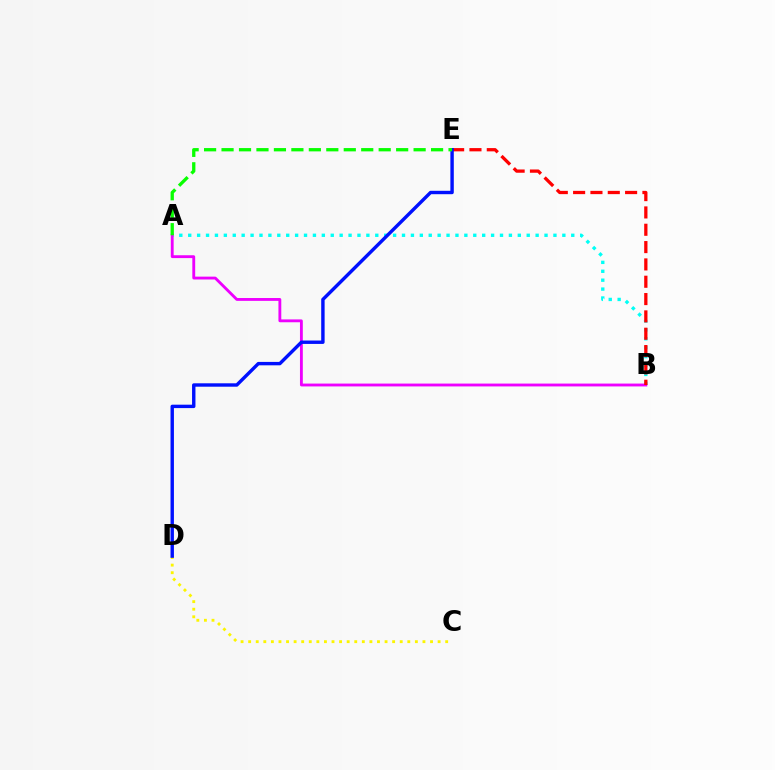{('C', 'D'): [{'color': '#fcf500', 'line_style': 'dotted', 'thickness': 2.06}], ('A', 'B'): [{'color': '#00fff6', 'line_style': 'dotted', 'thickness': 2.42}, {'color': '#ee00ff', 'line_style': 'solid', 'thickness': 2.05}], ('B', 'E'): [{'color': '#ff0000', 'line_style': 'dashed', 'thickness': 2.35}], ('D', 'E'): [{'color': '#0010ff', 'line_style': 'solid', 'thickness': 2.45}], ('A', 'E'): [{'color': '#08ff00', 'line_style': 'dashed', 'thickness': 2.37}]}